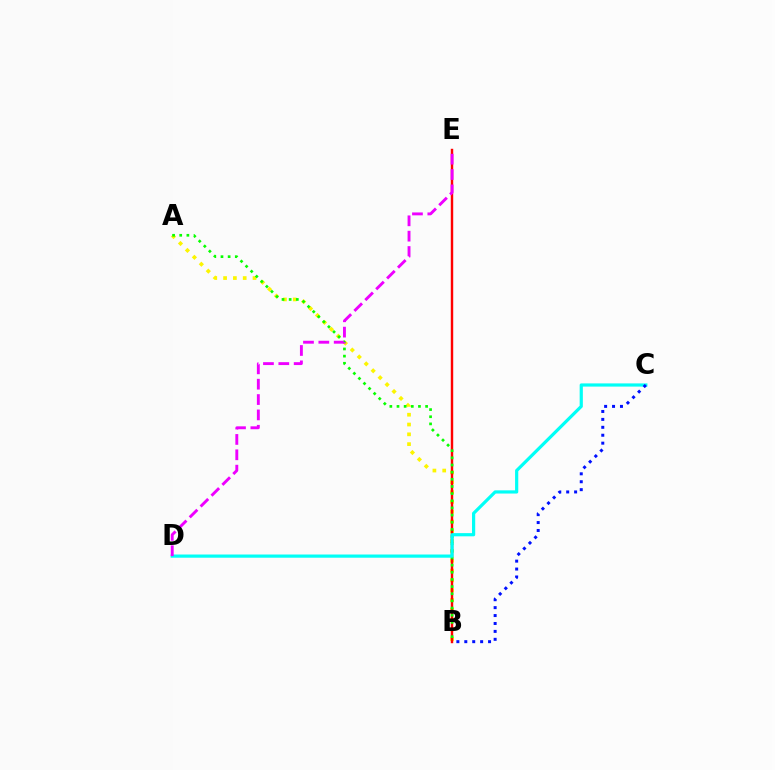{('A', 'B'): [{'color': '#fcf500', 'line_style': 'dotted', 'thickness': 2.66}, {'color': '#08ff00', 'line_style': 'dotted', 'thickness': 1.94}], ('B', 'E'): [{'color': '#ff0000', 'line_style': 'solid', 'thickness': 1.74}], ('C', 'D'): [{'color': '#00fff6', 'line_style': 'solid', 'thickness': 2.3}], ('B', 'C'): [{'color': '#0010ff', 'line_style': 'dotted', 'thickness': 2.15}], ('D', 'E'): [{'color': '#ee00ff', 'line_style': 'dashed', 'thickness': 2.09}]}